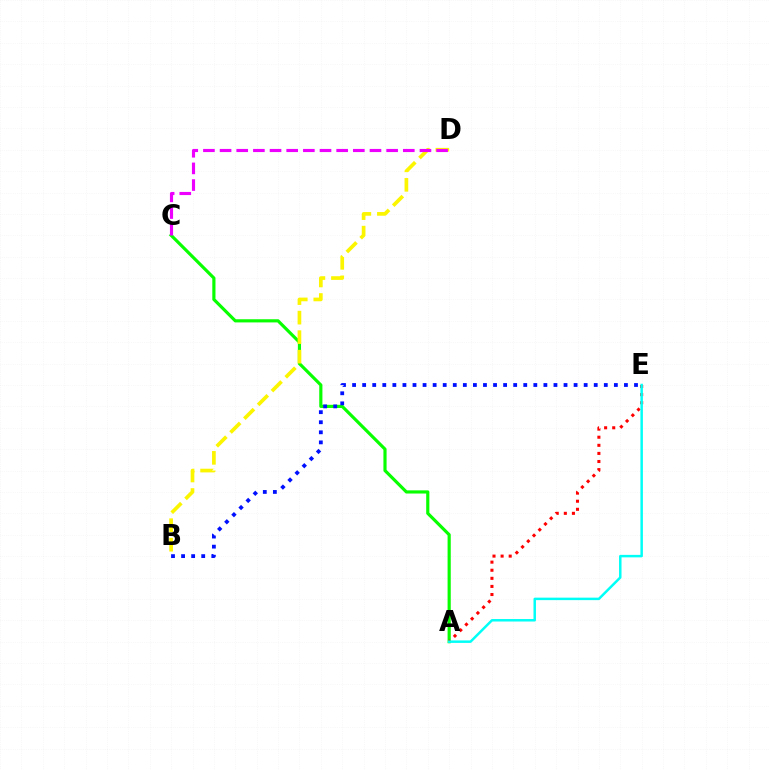{('A', 'C'): [{'color': '#08ff00', 'line_style': 'solid', 'thickness': 2.28}], ('A', 'E'): [{'color': '#ff0000', 'line_style': 'dotted', 'thickness': 2.2}, {'color': '#00fff6', 'line_style': 'solid', 'thickness': 1.79}], ('B', 'E'): [{'color': '#0010ff', 'line_style': 'dotted', 'thickness': 2.74}], ('B', 'D'): [{'color': '#fcf500', 'line_style': 'dashed', 'thickness': 2.65}], ('C', 'D'): [{'color': '#ee00ff', 'line_style': 'dashed', 'thickness': 2.26}]}